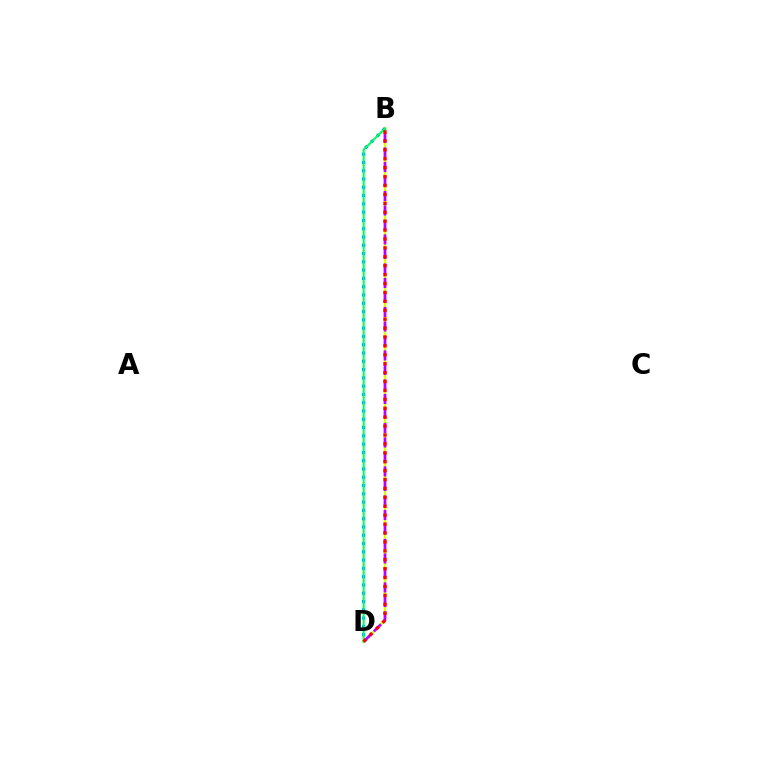{('B', 'D'): [{'color': '#d1ff00', 'line_style': 'solid', 'thickness': 1.73}, {'color': '#0074ff', 'line_style': 'dotted', 'thickness': 2.25}, {'color': '#b900ff', 'line_style': 'dashed', 'thickness': 1.97}, {'color': '#00ff5c', 'line_style': 'solid', 'thickness': 1.5}, {'color': '#ff0000', 'line_style': 'dotted', 'thickness': 2.42}]}